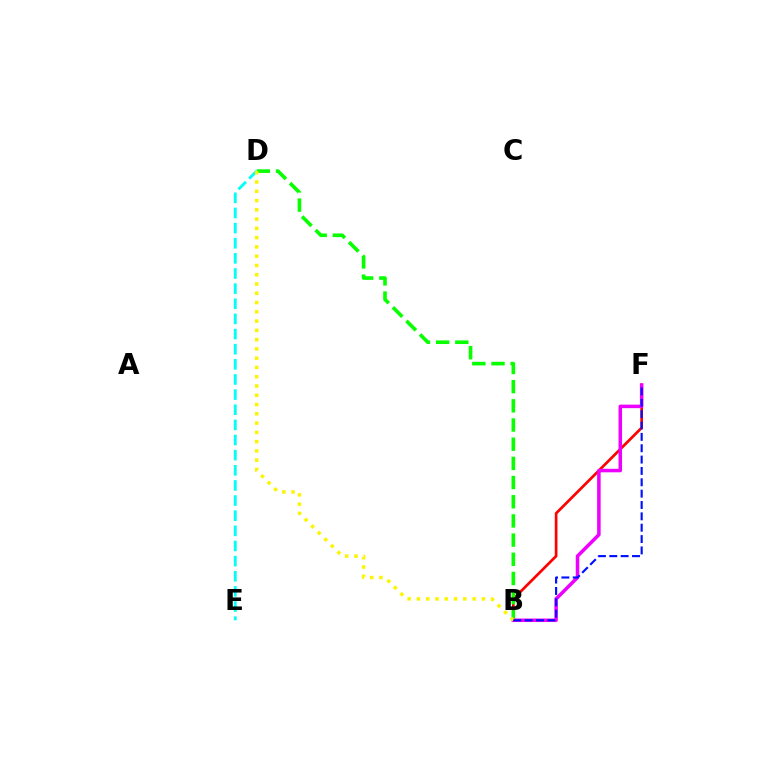{('B', 'F'): [{'color': '#ff0000', 'line_style': 'solid', 'thickness': 1.94}, {'color': '#ee00ff', 'line_style': 'solid', 'thickness': 2.53}, {'color': '#0010ff', 'line_style': 'dashed', 'thickness': 1.54}], ('D', 'E'): [{'color': '#00fff6', 'line_style': 'dashed', 'thickness': 2.06}], ('B', 'D'): [{'color': '#08ff00', 'line_style': 'dashed', 'thickness': 2.61}, {'color': '#fcf500', 'line_style': 'dotted', 'thickness': 2.52}]}